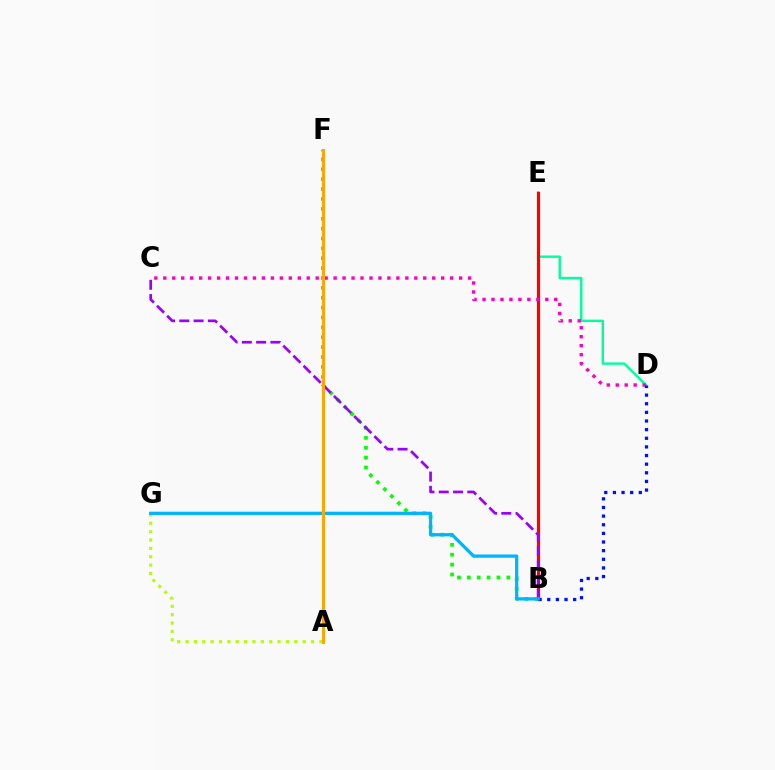{('D', 'E'): [{'color': '#00ff9d', 'line_style': 'solid', 'thickness': 1.74}], ('A', 'G'): [{'color': '#b3ff00', 'line_style': 'dotted', 'thickness': 2.27}], ('B', 'E'): [{'color': '#ff0000', 'line_style': 'solid', 'thickness': 2.31}], ('C', 'D'): [{'color': '#ff00bd', 'line_style': 'dotted', 'thickness': 2.44}], ('B', 'D'): [{'color': '#0010ff', 'line_style': 'dotted', 'thickness': 2.35}], ('B', 'F'): [{'color': '#08ff00', 'line_style': 'dotted', 'thickness': 2.68}], ('B', 'C'): [{'color': '#9b00ff', 'line_style': 'dashed', 'thickness': 1.94}], ('B', 'G'): [{'color': '#00b5ff', 'line_style': 'solid', 'thickness': 2.35}], ('A', 'F'): [{'color': '#ffa500', 'line_style': 'solid', 'thickness': 2.13}]}